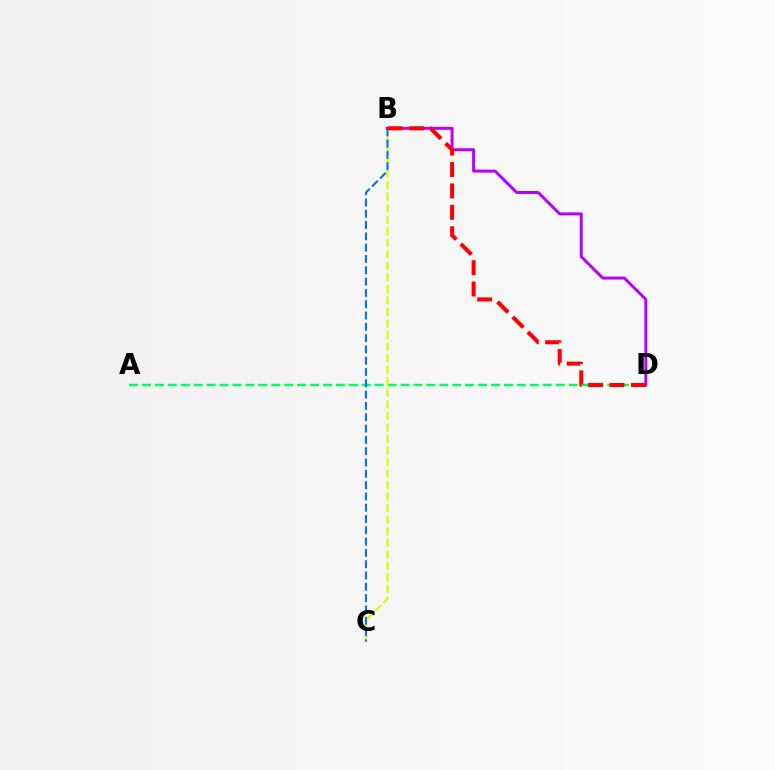{('A', 'D'): [{'color': '#00ff5c', 'line_style': 'dashed', 'thickness': 1.76}], ('B', 'C'): [{'color': '#d1ff00', 'line_style': 'dashed', 'thickness': 1.57}, {'color': '#0074ff', 'line_style': 'dashed', 'thickness': 1.54}], ('B', 'D'): [{'color': '#b900ff', 'line_style': 'solid', 'thickness': 2.14}, {'color': '#ff0000', 'line_style': 'dashed', 'thickness': 2.91}]}